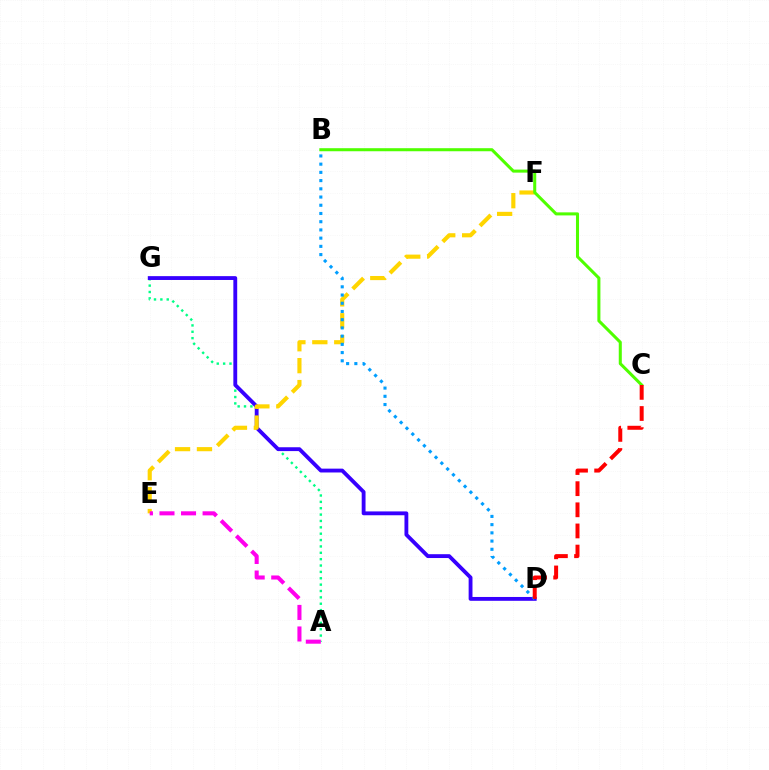{('A', 'G'): [{'color': '#00ff86', 'line_style': 'dotted', 'thickness': 1.73}], ('D', 'G'): [{'color': '#3700ff', 'line_style': 'solid', 'thickness': 2.77}], ('E', 'F'): [{'color': '#ffd500', 'line_style': 'dashed', 'thickness': 2.98}], ('B', 'C'): [{'color': '#4fff00', 'line_style': 'solid', 'thickness': 2.19}], ('B', 'D'): [{'color': '#009eff', 'line_style': 'dotted', 'thickness': 2.23}], ('A', 'E'): [{'color': '#ff00ed', 'line_style': 'dashed', 'thickness': 2.93}], ('C', 'D'): [{'color': '#ff0000', 'line_style': 'dashed', 'thickness': 2.87}]}